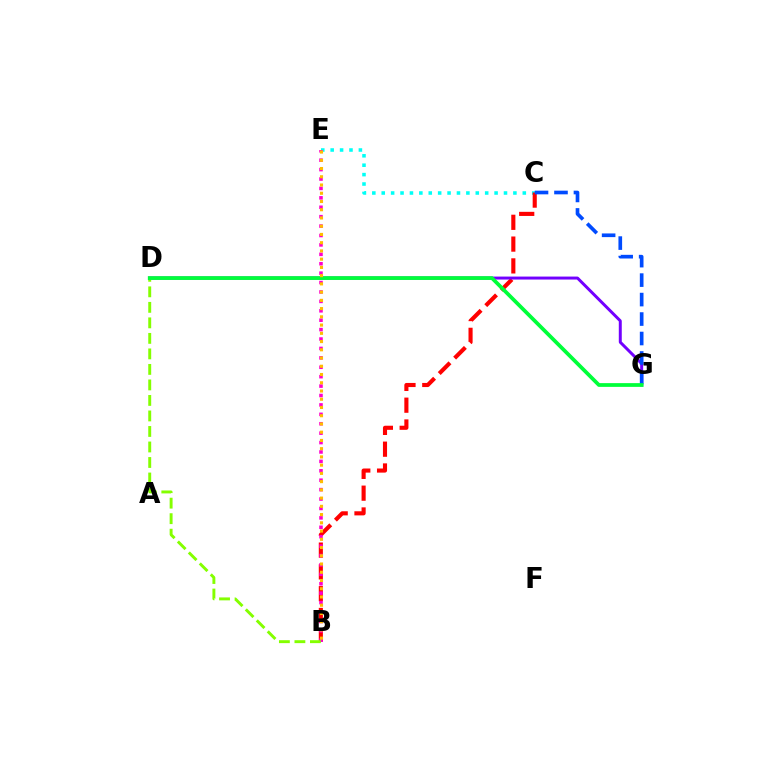{('C', 'E'): [{'color': '#00fff6', 'line_style': 'dotted', 'thickness': 2.56}], ('B', 'C'): [{'color': '#ff0000', 'line_style': 'dashed', 'thickness': 2.96}], ('B', 'E'): [{'color': '#ff00cf', 'line_style': 'dotted', 'thickness': 2.56}, {'color': '#ffbd00', 'line_style': 'dotted', 'thickness': 2.24}], ('D', 'G'): [{'color': '#7200ff', 'line_style': 'solid', 'thickness': 2.14}, {'color': '#00ff39', 'line_style': 'solid', 'thickness': 2.7}], ('B', 'D'): [{'color': '#84ff00', 'line_style': 'dashed', 'thickness': 2.11}], ('C', 'G'): [{'color': '#004bff', 'line_style': 'dashed', 'thickness': 2.64}]}